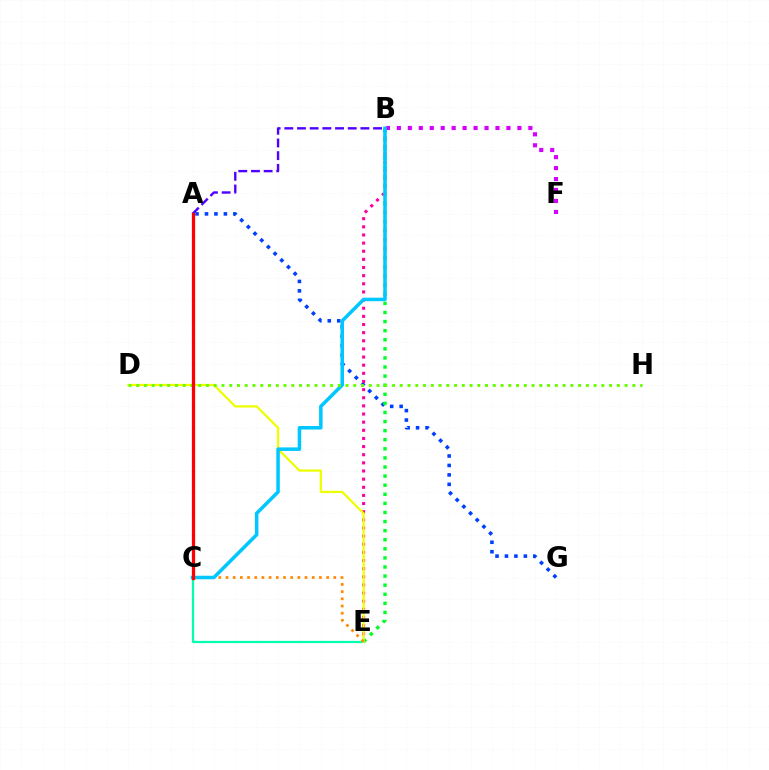{('A', 'G'): [{'color': '#003fff', 'line_style': 'dotted', 'thickness': 2.57}], ('A', 'B'): [{'color': '#4f00ff', 'line_style': 'dashed', 'thickness': 1.72}], ('B', 'E'): [{'color': '#ff00a0', 'line_style': 'dotted', 'thickness': 2.21}, {'color': '#00ff27', 'line_style': 'dotted', 'thickness': 2.47}], ('C', 'E'): [{'color': '#00ffaf', 'line_style': 'solid', 'thickness': 1.62}, {'color': '#ff8800', 'line_style': 'dotted', 'thickness': 1.95}], ('D', 'E'): [{'color': '#eeff00', 'line_style': 'solid', 'thickness': 1.62}], ('B', 'F'): [{'color': '#d600ff', 'line_style': 'dotted', 'thickness': 2.98}], ('B', 'C'): [{'color': '#00c7ff', 'line_style': 'solid', 'thickness': 2.54}], ('D', 'H'): [{'color': '#66ff00', 'line_style': 'dotted', 'thickness': 2.11}], ('A', 'C'): [{'color': '#ff0000', 'line_style': 'solid', 'thickness': 2.33}]}